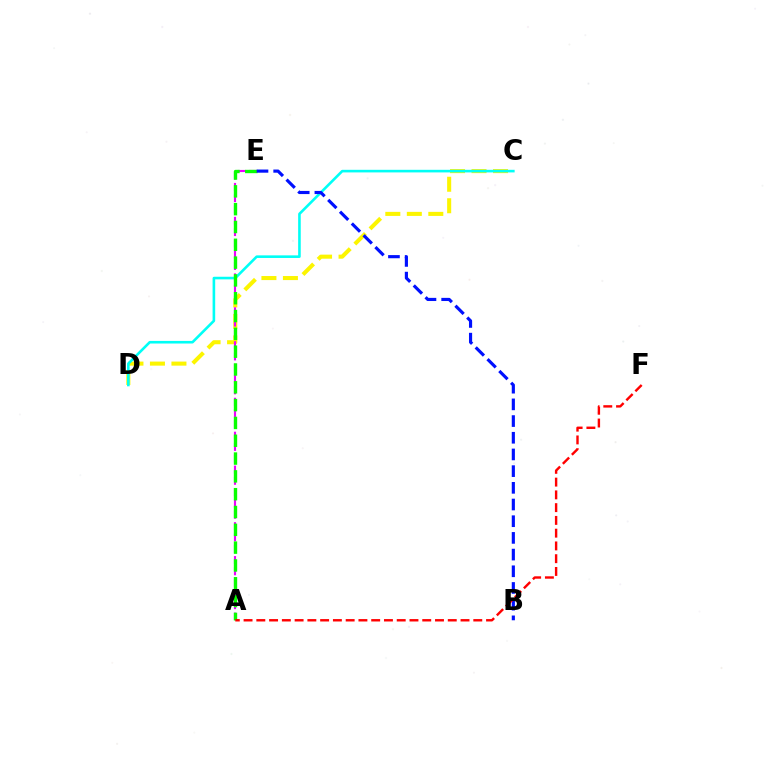{('C', 'D'): [{'color': '#fcf500', 'line_style': 'dashed', 'thickness': 2.92}, {'color': '#00fff6', 'line_style': 'solid', 'thickness': 1.88}], ('A', 'E'): [{'color': '#ee00ff', 'line_style': 'dashed', 'thickness': 1.54}, {'color': '#08ff00', 'line_style': 'dashed', 'thickness': 2.42}], ('B', 'E'): [{'color': '#0010ff', 'line_style': 'dashed', 'thickness': 2.27}], ('A', 'F'): [{'color': '#ff0000', 'line_style': 'dashed', 'thickness': 1.73}]}